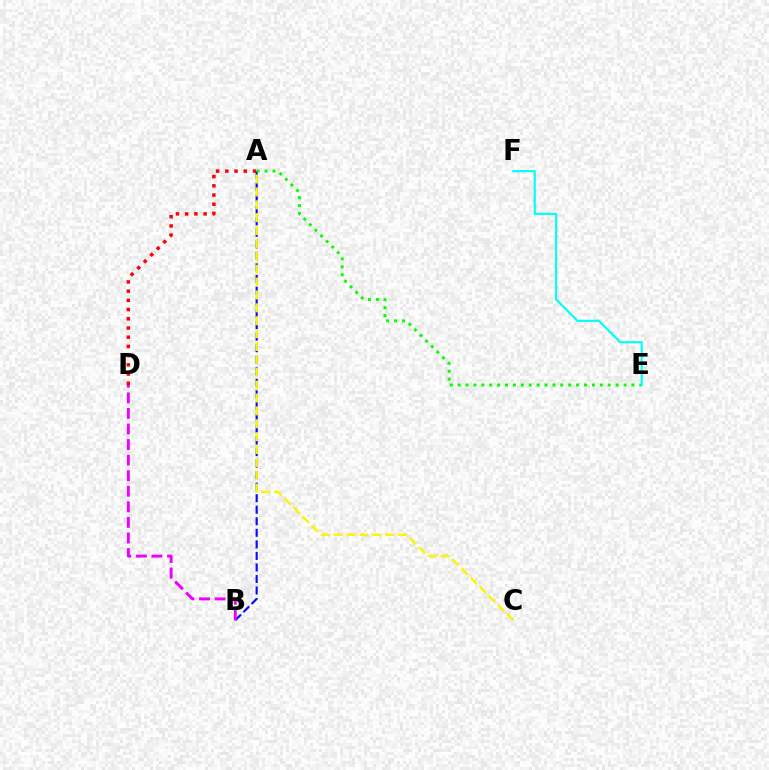{('A', 'B'): [{'color': '#0010ff', 'line_style': 'dashed', 'thickness': 1.57}], ('A', 'C'): [{'color': '#fcf500', 'line_style': 'dashed', 'thickness': 1.75}], ('A', 'D'): [{'color': '#ff0000', 'line_style': 'dotted', 'thickness': 2.5}], ('A', 'E'): [{'color': '#08ff00', 'line_style': 'dotted', 'thickness': 2.15}], ('E', 'F'): [{'color': '#00fff6', 'line_style': 'solid', 'thickness': 1.54}], ('B', 'D'): [{'color': '#ee00ff', 'line_style': 'dashed', 'thickness': 2.12}]}